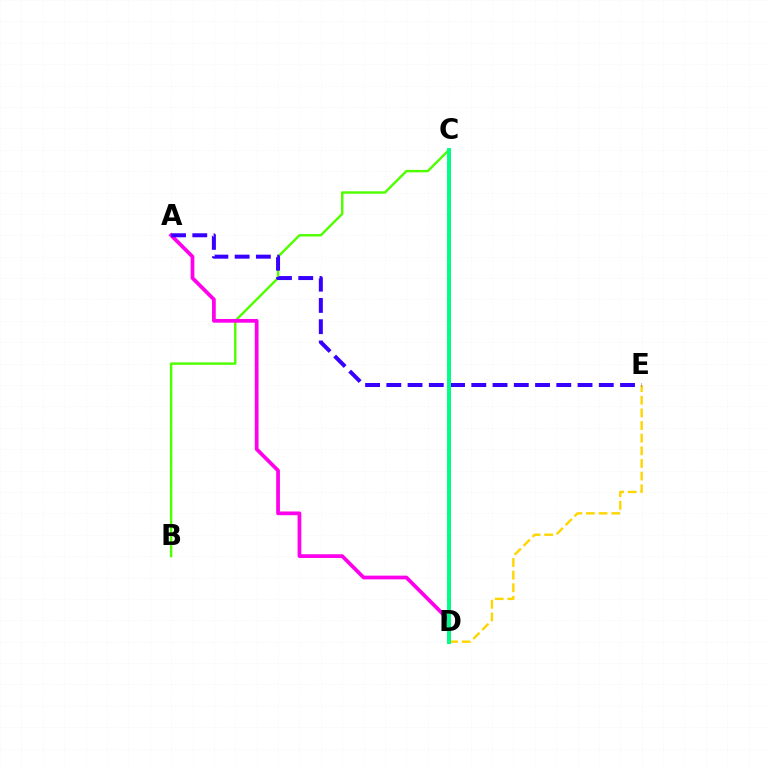{('B', 'C'): [{'color': '#4fff00', 'line_style': 'solid', 'thickness': 1.74}], ('C', 'D'): [{'color': '#009eff', 'line_style': 'solid', 'thickness': 1.83}, {'color': '#ff0000', 'line_style': 'dashed', 'thickness': 1.72}, {'color': '#00ff86', 'line_style': 'solid', 'thickness': 2.82}], ('D', 'E'): [{'color': '#ffd500', 'line_style': 'dashed', 'thickness': 1.72}], ('A', 'D'): [{'color': '#ff00ed', 'line_style': 'solid', 'thickness': 2.69}], ('A', 'E'): [{'color': '#3700ff', 'line_style': 'dashed', 'thickness': 2.89}]}